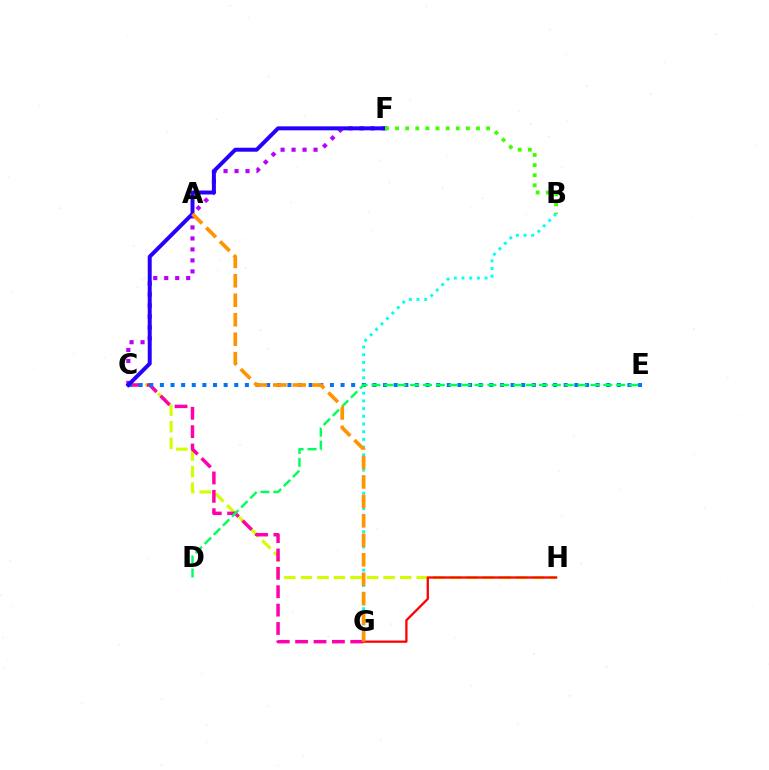{('C', 'H'): [{'color': '#d1ff00', 'line_style': 'dashed', 'thickness': 2.25}], ('C', 'G'): [{'color': '#ff00ac', 'line_style': 'dashed', 'thickness': 2.5}], ('B', 'G'): [{'color': '#00fff6', 'line_style': 'dotted', 'thickness': 2.09}], ('G', 'H'): [{'color': '#ff0000', 'line_style': 'solid', 'thickness': 1.64}], ('C', 'E'): [{'color': '#0074ff', 'line_style': 'dotted', 'thickness': 2.89}], ('C', 'F'): [{'color': '#b900ff', 'line_style': 'dotted', 'thickness': 2.98}, {'color': '#2500ff', 'line_style': 'solid', 'thickness': 2.85}], ('B', 'F'): [{'color': '#3dff00', 'line_style': 'dotted', 'thickness': 2.75}], ('D', 'E'): [{'color': '#00ff5c', 'line_style': 'dashed', 'thickness': 1.75}], ('A', 'G'): [{'color': '#ff9400', 'line_style': 'dashed', 'thickness': 2.64}]}